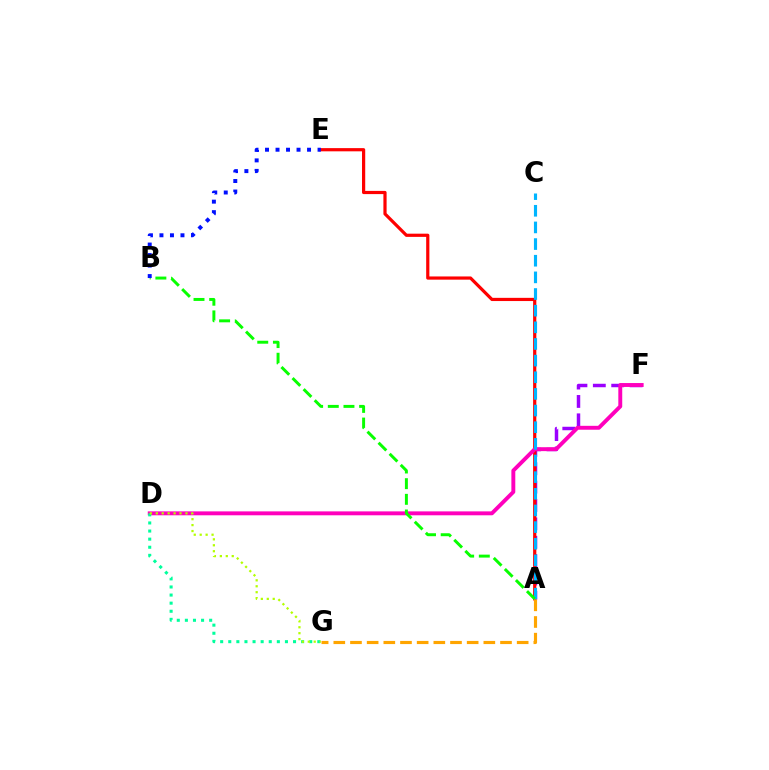{('A', 'F'): [{'color': '#9b00ff', 'line_style': 'dashed', 'thickness': 2.5}], ('A', 'E'): [{'color': '#ff0000', 'line_style': 'solid', 'thickness': 2.31}], ('D', 'F'): [{'color': '#ff00bd', 'line_style': 'solid', 'thickness': 2.81}], ('A', 'C'): [{'color': '#00b5ff', 'line_style': 'dashed', 'thickness': 2.26}], ('A', 'B'): [{'color': '#08ff00', 'line_style': 'dashed', 'thickness': 2.13}], ('B', 'E'): [{'color': '#0010ff', 'line_style': 'dotted', 'thickness': 2.85}], ('D', 'G'): [{'color': '#00ff9d', 'line_style': 'dotted', 'thickness': 2.2}, {'color': '#b3ff00', 'line_style': 'dotted', 'thickness': 1.61}], ('A', 'G'): [{'color': '#ffa500', 'line_style': 'dashed', 'thickness': 2.26}]}